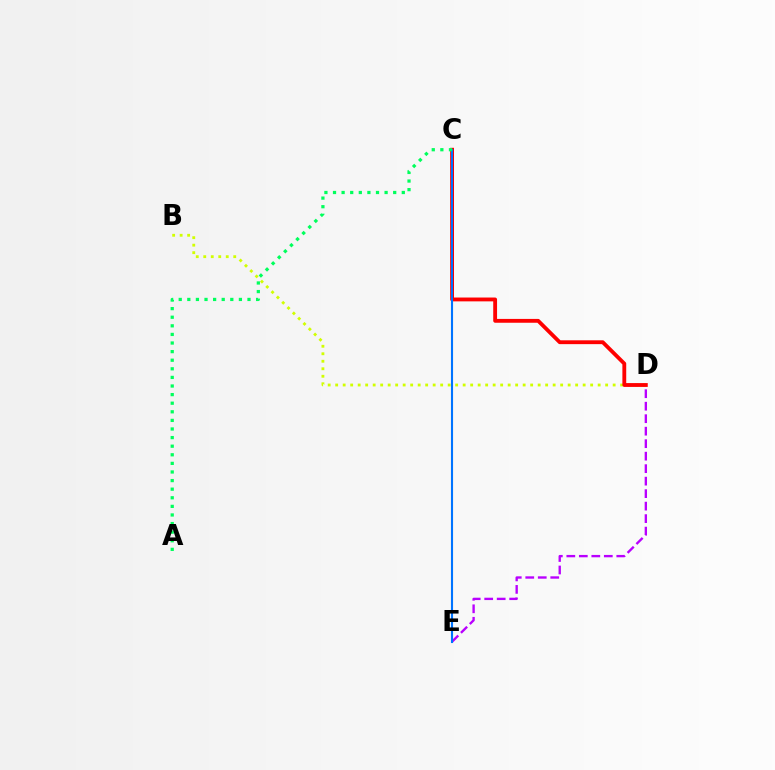{('D', 'E'): [{'color': '#b900ff', 'line_style': 'dashed', 'thickness': 1.7}], ('B', 'D'): [{'color': '#d1ff00', 'line_style': 'dotted', 'thickness': 2.04}], ('C', 'D'): [{'color': '#ff0000', 'line_style': 'solid', 'thickness': 2.76}], ('C', 'E'): [{'color': '#0074ff', 'line_style': 'solid', 'thickness': 1.51}], ('A', 'C'): [{'color': '#00ff5c', 'line_style': 'dotted', 'thickness': 2.34}]}